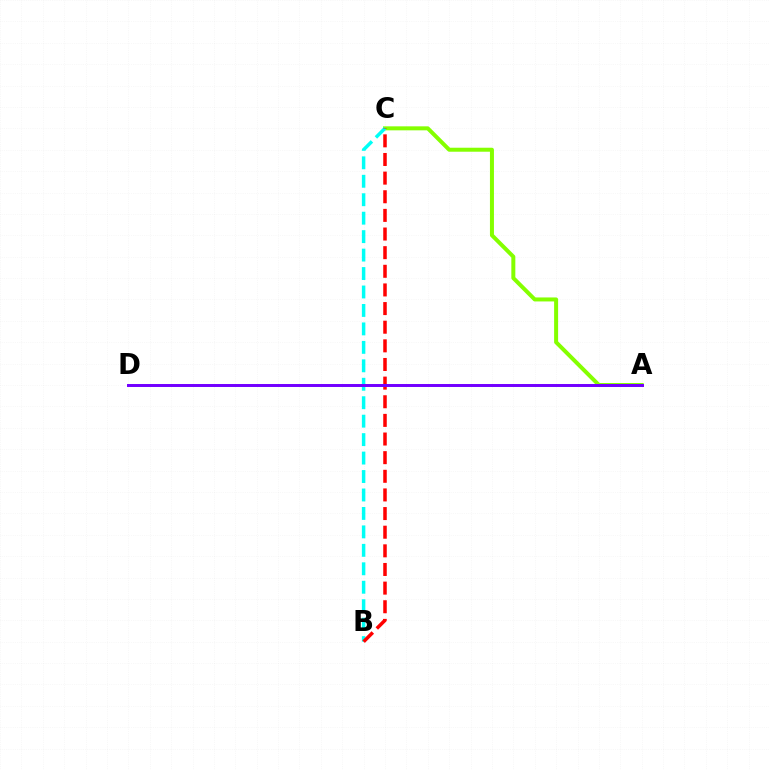{('A', 'C'): [{'color': '#84ff00', 'line_style': 'solid', 'thickness': 2.88}], ('B', 'C'): [{'color': '#00fff6', 'line_style': 'dashed', 'thickness': 2.51}, {'color': '#ff0000', 'line_style': 'dashed', 'thickness': 2.53}], ('A', 'D'): [{'color': '#7200ff', 'line_style': 'solid', 'thickness': 2.14}]}